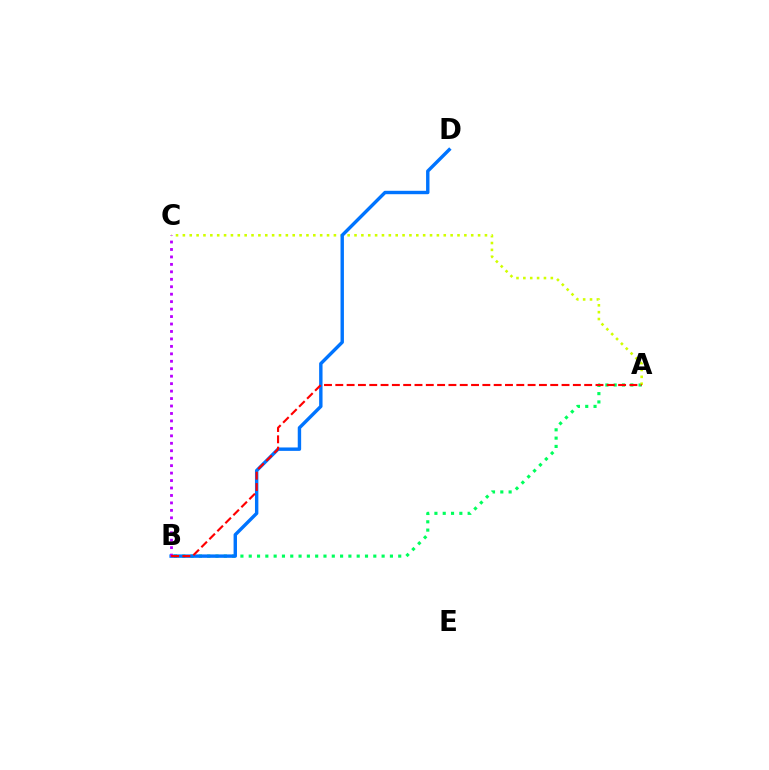{('A', 'B'): [{'color': '#00ff5c', 'line_style': 'dotted', 'thickness': 2.26}, {'color': '#ff0000', 'line_style': 'dashed', 'thickness': 1.54}], ('A', 'C'): [{'color': '#d1ff00', 'line_style': 'dotted', 'thickness': 1.87}], ('B', 'D'): [{'color': '#0074ff', 'line_style': 'solid', 'thickness': 2.45}], ('B', 'C'): [{'color': '#b900ff', 'line_style': 'dotted', 'thickness': 2.03}]}